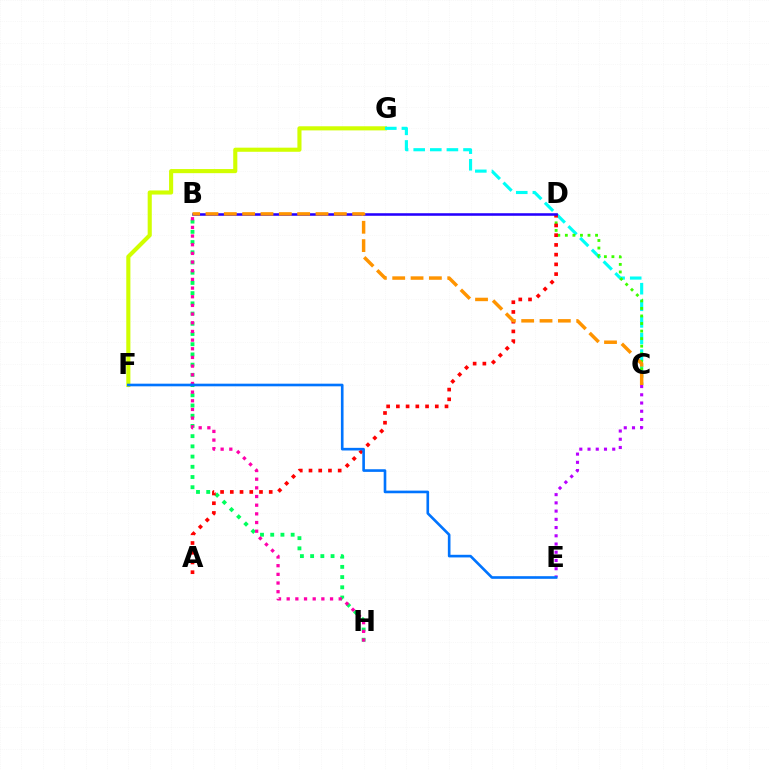{('B', 'H'): [{'color': '#00ff5c', 'line_style': 'dotted', 'thickness': 2.78}, {'color': '#ff00ac', 'line_style': 'dotted', 'thickness': 2.36}], ('F', 'G'): [{'color': '#d1ff00', 'line_style': 'solid', 'thickness': 2.96}], ('C', 'G'): [{'color': '#00fff6', 'line_style': 'dashed', 'thickness': 2.26}], ('C', 'D'): [{'color': '#3dff00', 'line_style': 'dotted', 'thickness': 2.05}], ('A', 'D'): [{'color': '#ff0000', 'line_style': 'dotted', 'thickness': 2.64}], ('B', 'D'): [{'color': '#2500ff', 'line_style': 'solid', 'thickness': 1.84}], ('B', 'C'): [{'color': '#ff9400', 'line_style': 'dashed', 'thickness': 2.49}], ('C', 'E'): [{'color': '#b900ff', 'line_style': 'dotted', 'thickness': 2.24}], ('E', 'F'): [{'color': '#0074ff', 'line_style': 'solid', 'thickness': 1.9}]}